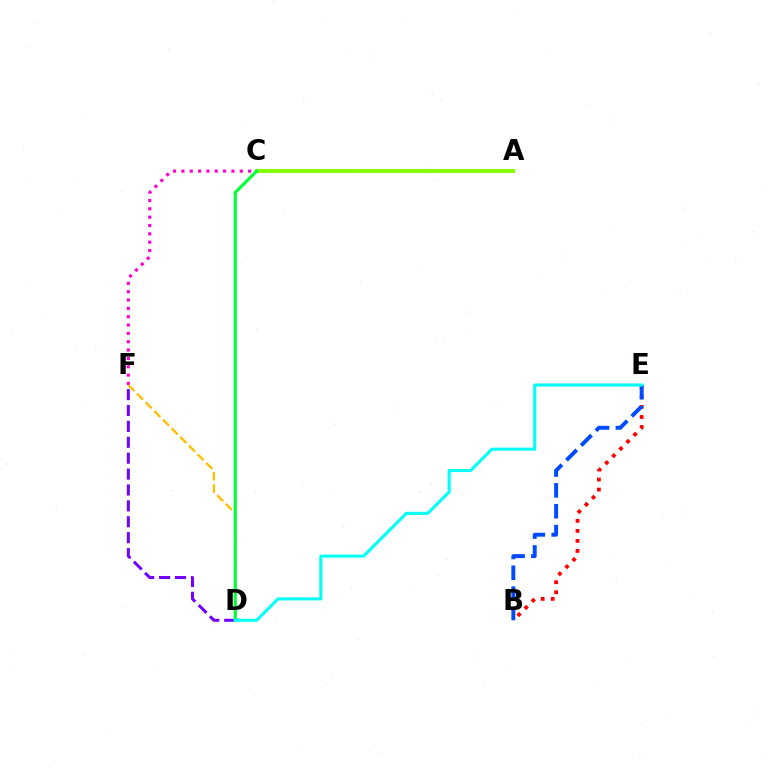{('A', 'C'): [{'color': '#84ff00', 'line_style': 'solid', 'thickness': 2.89}], ('C', 'F'): [{'color': '#ff00cf', 'line_style': 'dotted', 'thickness': 2.27}], ('B', 'E'): [{'color': '#ff0000', 'line_style': 'dotted', 'thickness': 2.73}, {'color': '#004bff', 'line_style': 'dashed', 'thickness': 2.83}], ('D', 'F'): [{'color': '#7200ff', 'line_style': 'dashed', 'thickness': 2.16}, {'color': '#ffbd00', 'line_style': 'dashed', 'thickness': 1.66}], ('C', 'D'): [{'color': '#00ff39', 'line_style': 'solid', 'thickness': 2.24}], ('D', 'E'): [{'color': '#00fff6', 'line_style': 'solid', 'thickness': 2.21}]}